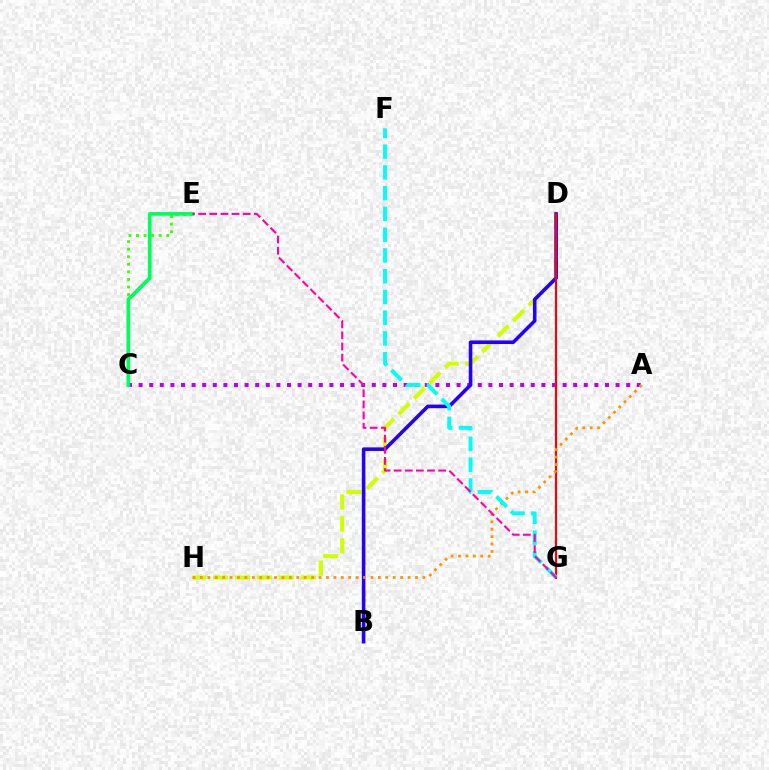{('C', 'E'): [{'color': '#3dff00', 'line_style': 'dotted', 'thickness': 2.05}, {'color': '#00ff5c', 'line_style': 'solid', 'thickness': 2.67}], ('D', 'H'): [{'color': '#d1ff00', 'line_style': 'dashed', 'thickness': 2.97}], ('D', 'G'): [{'color': '#0074ff', 'line_style': 'dashed', 'thickness': 1.52}, {'color': '#ff0000', 'line_style': 'solid', 'thickness': 1.52}], ('A', 'C'): [{'color': '#b900ff', 'line_style': 'dotted', 'thickness': 2.88}], ('B', 'D'): [{'color': '#2500ff', 'line_style': 'solid', 'thickness': 2.59}], ('A', 'H'): [{'color': '#ff9400', 'line_style': 'dotted', 'thickness': 2.01}], ('F', 'G'): [{'color': '#00fff6', 'line_style': 'dashed', 'thickness': 2.82}], ('E', 'G'): [{'color': '#ff00ac', 'line_style': 'dashed', 'thickness': 1.51}]}